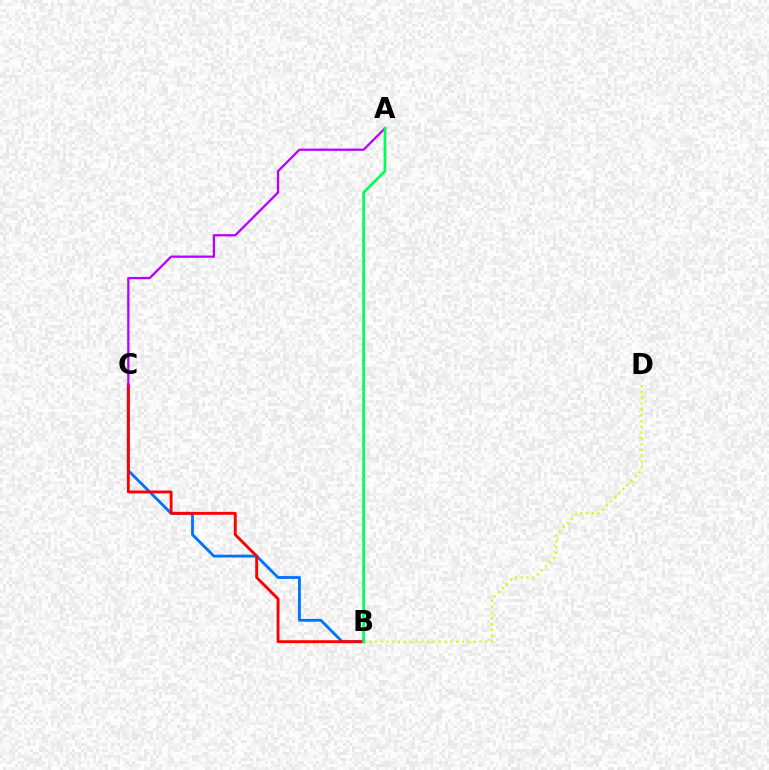{('B', 'D'): [{'color': '#d1ff00', 'line_style': 'dotted', 'thickness': 1.58}], ('B', 'C'): [{'color': '#0074ff', 'line_style': 'solid', 'thickness': 2.06}, {'color': '#ff0000', 'line_style': 'solid', 'thickness': 2.07}], ('A', 'C'): [{'color': '#b900ff', 'line_style': 'solid', 'thickness': 1.64}], ('A', 'B'): [{'color': '#00ff5c', 'line_style': 'solid', 'thickness': 1.96}]}